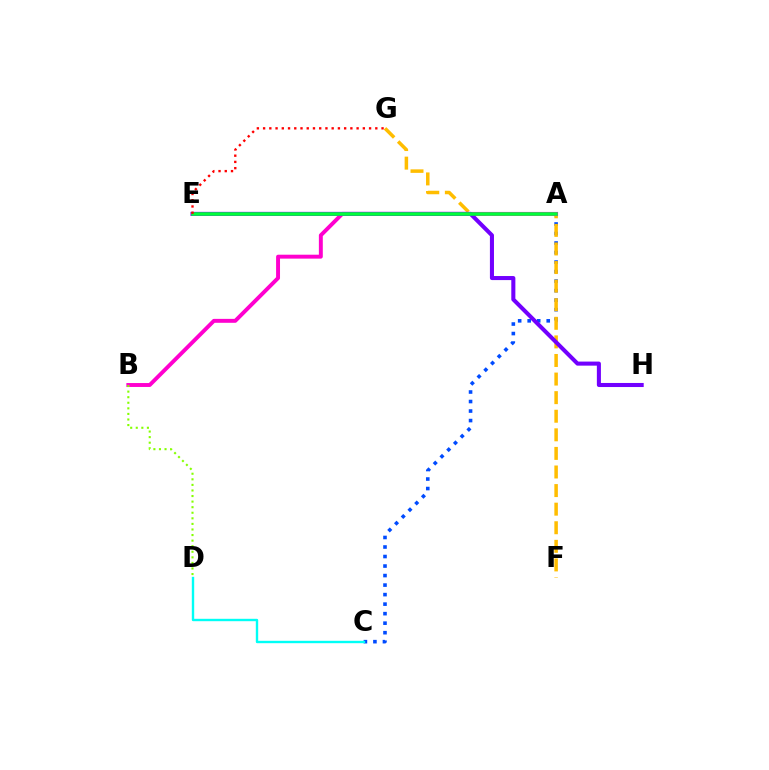{('A', 'C'): [{'color': '#004bff', 'line_style': 'dotted', 'thickness': 2.59}], ('F', 'G'): [{'color': '#ffbd00', 'line_style': 'dashed', 'thickness': 2.52}], ('A', 'B'): [{'color': '#ff00cf', 'line_style': 'solid', 'thickness': 2.83}], ('C', 'D'): [{'color': '#00fff6', 'line_style': 'solid', 'thickness': 1.72}], ('E', 'H'): [{'color': '#7200ff', 'line_style': 'solid', 'thickness': 2.92}], ('A', 'E'): [{'color': '#00ff39', 'line_style': 'solid', 'thickness': 2.53}], ('E', 'G'): [{'color': '#ff0000', 'line_style': 'dotted', 'thickness': 1.69}], ('B', 'D'): [{'color': '#84ff00', 'line_style': 'dotted', 'thickness': 1.51}]}